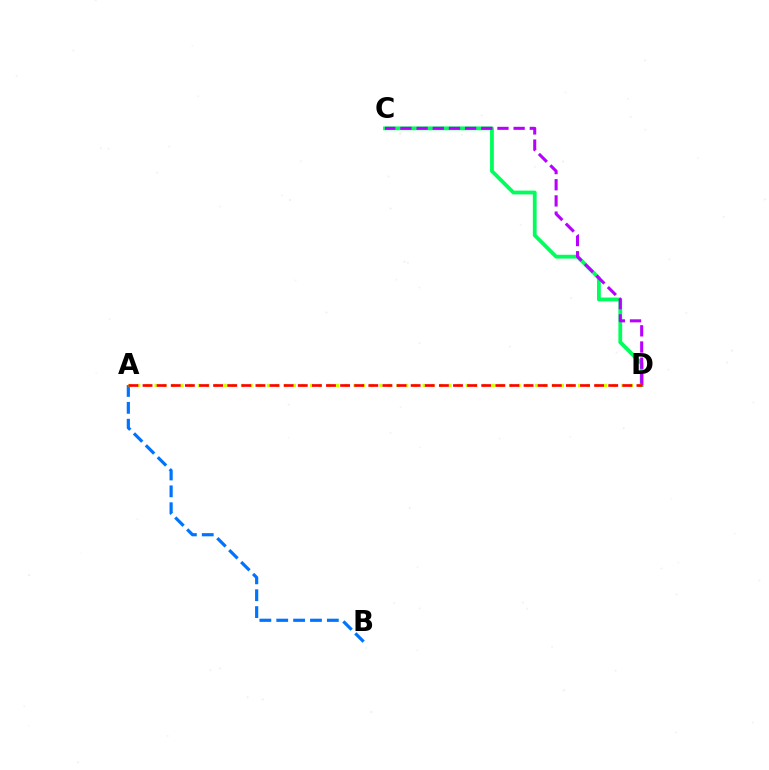{('C', 'D'): [{'color': '#00ff5c', 'line_style': 'solid', 'thickness': 2.73}, {'color': '#b900ff', 'line_style': 'dashed', 'thickness': 2.2}], ('A', 'B'): [{'color': '#0074ff', 'line_style': 'dashed', 'thickness': 2.29}], ('A', 'D'): [{'color': '#d1ff00', 'line_style': 'dotted', 'thickness': 2.35}, {'color': '#ff0000', 'line_style': 'dashed', 'thickness': 1.92}]}